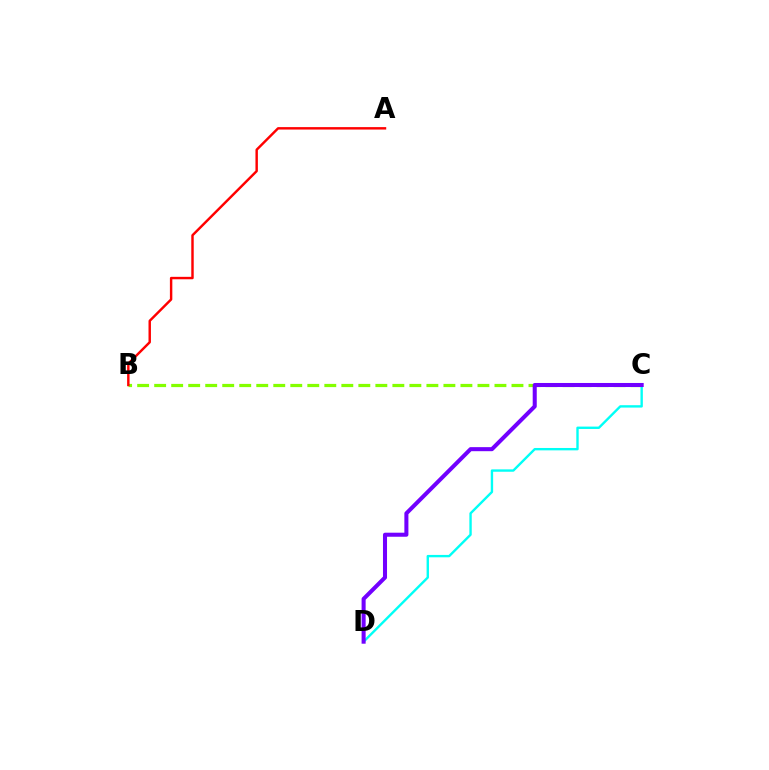{('B', 'C'): [{'color': '#84ff00', 'line_style': 'dashed', 'thickness': 2.31}], ('C', 'D'): [{'color': '#00fff6', 'line_style': 'solid', 'thickness': 1.71}, {'color': '#7200ff', 'line_style': 'solid', 'thickness': 2.91}], ('A', 'B'): [{'color': '#ff0000', 'line_style': 'solid', 'thickness': 1.75}]}